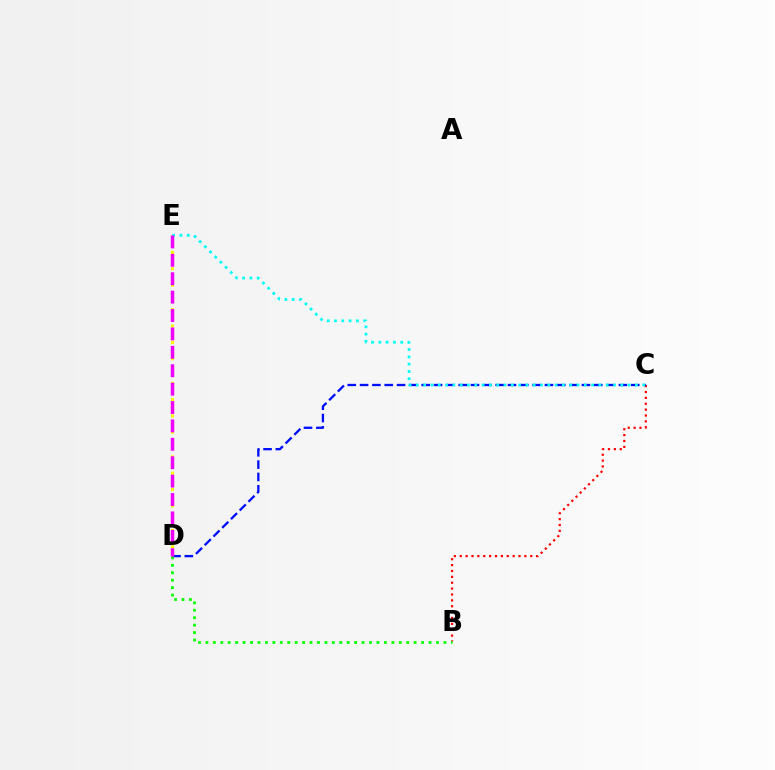{('B', 'C'): [{'color': '#ff0000', 'line_style': 'dotted', 'thickness': 1.6}], ('B', 'D'): [{'color': '#08ff00', 'line_style': 'dotted', 'thickness': 2.02}], ('C', 'D'): [{'color': '#0010ff', 'line_style': 'dashed', 'thickness': 1.67}], ('D', 'E'): [{'color': '#fcf500', 'line_style': 'dotted', 'thickness': 2.22}, {'color': '#ee00ff', 'line_style': 'dashed', 'thickness': 2.5}], ('C', 'E'): [{'color': '#00fff6', 'line_style': 'dotted', 'thickness': 1.98}]}